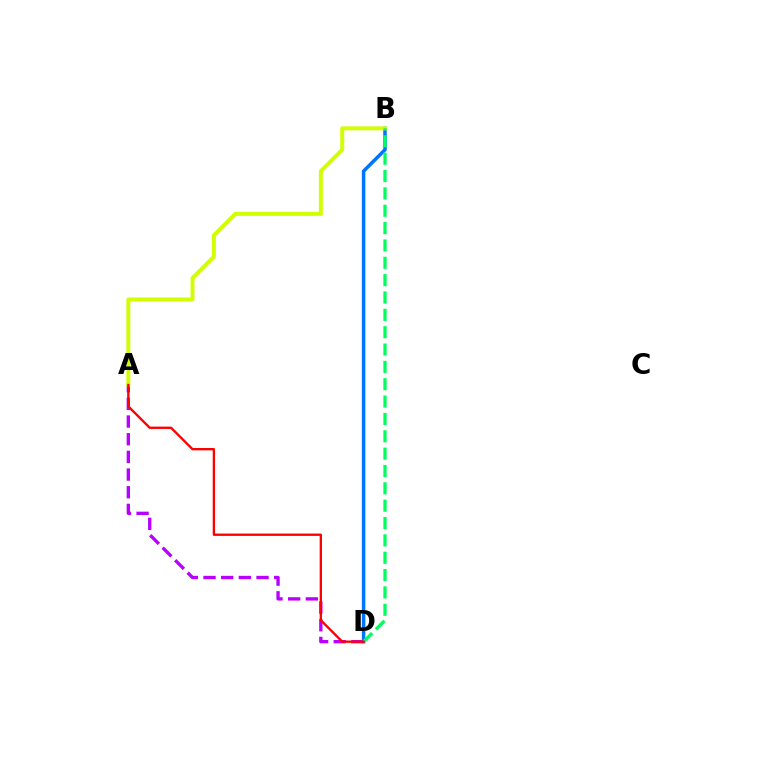{('B', 'D'): [{'color': '#0074ff', 'line_style': 'solid', 'thickness': 2.52}, {'color': '#00ff5c', 'line_style': 'dashed', 'thickness': 2.36}], ('A', 'D'): [{'color': '#b900ff', 'line_style': 'dashed', 'thickness': 2.4}, {'color': '#ff0000', 'line_style': 'solid', 'thickness': 1.69}], ('A', 'B'): [{'color': '#d1ff00', 'line_style': 'solid', 'thickness': 2.84}]}